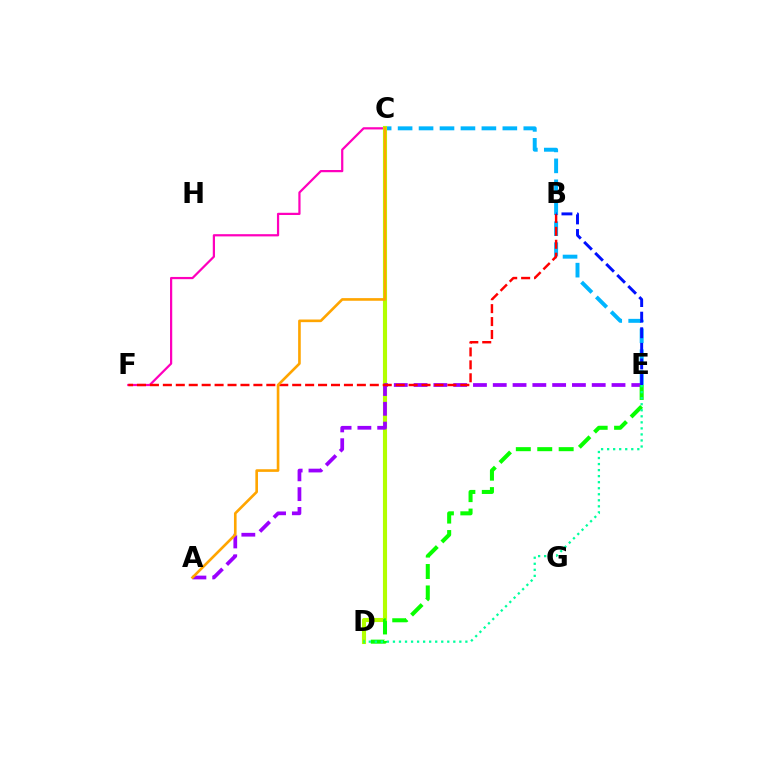{('C', 'E'): [{'color': '#00b5ff', 'line_style': 'dashed', 'thickness': 2.85}], ('C', 'F'): [{'color': '#ff00bd', 'line_style': 'solid', 'thickness': 1.6}], ('C', 'D'): [{'color': '#b3ff00', 'line_style': 'solid', 'thickness': 2.96}], ('A', 'E'): [{'color': '#9b00ff', 'line_style': 'dashed', 'thickness': 2.69}], ('B', 'F'): [{'color': '#ff0000', 'line_style': 'dashed', 'thickness': 1.76}], ('D', 'E'): [{'color': '#08ff00', 'line_style': 'dashed', 'thickness': 2.91}, {'color': '#00ff9d', 'line_style': 'dotted', 'thickness': 1.64}], ('A', 'C'): [{'color': '#ffa500', 'line_style': 'solid', 'thickness': 1.9}], ('B', 'E'): [{'color': '#0010ff', 'line_style': 'dashed', 'thickness': 2.12}]}